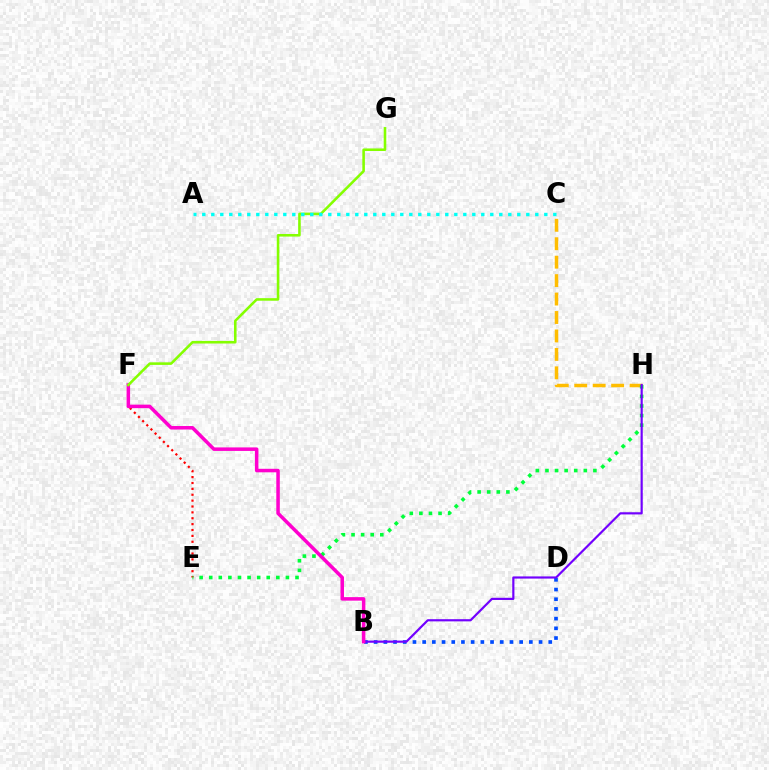{('C', 'H'): [{'color': '#ffbd00', 'line_style': 'dashed', 'thickness': 2.51}], ('B', 'D'): [{'color': '#004bff', 'line_style': 'dotted', 'thickness': 2.64}], ('E', 'F'): [{'color': '#ff0000', 'line_style': 'dotted', 'thickness': 1.6}], ('E', 'H'): [{'color': '#00ff39', 'line_style': 'dotted', 'thickness': 2.6}], ('B', 'H'): [{'color': '#7200ff', 'line_style': 'solid', 'thickness': 1.57}], ('B', 'F'): [{'color': '#ff00cf', 'line_style': 'solid', 'thickness': 2.53}], ('F', 'G'): [{'color': '#84ff00', 'line_style': 'solid', 'thickness': 1.85}], ('A', 'C'): [{'color': '#00fff6', 'line_style': 'dotted', 'thickness': 2.45}]}